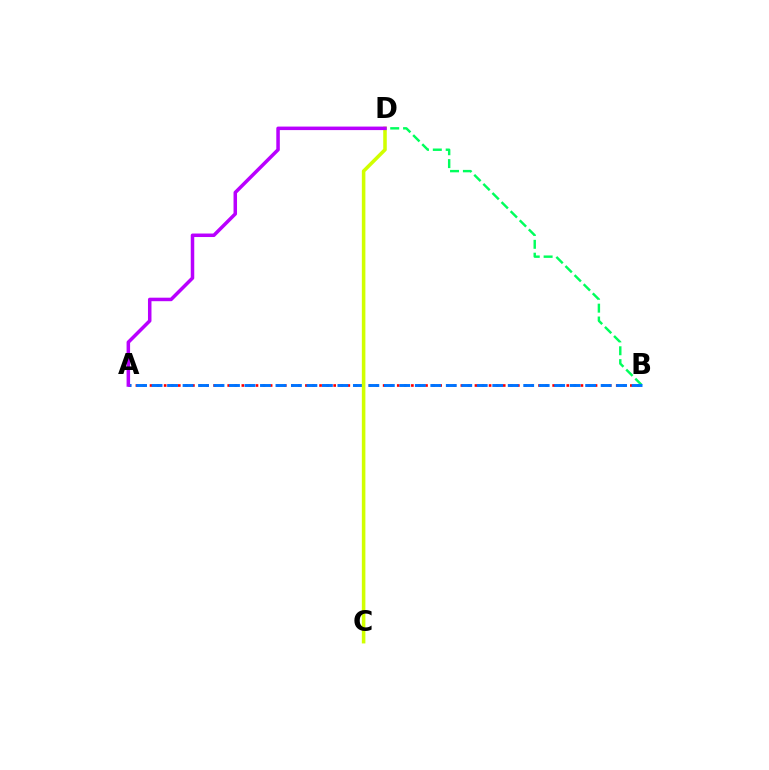{('A', 'B'): [{'color': '#ff0000', 'line_style': 'dotted', 'thickness': 1.92}, {'color': '#0074ff', 'line_style': 'dashed', 'thickness': 2.1}], ('B', 'D'): [{'color': '#00ff5c', 'line_style': 'dashed', 'thickness': 1.75}], ('C', 'D'): [{'color': '#d1ff00', 'line_style': 'solid', 'thickness': 2.56}], ('A', 'D'): [{'color': '#b900ff', 'line_style': 'solid', 'thickness': 2.53}]}